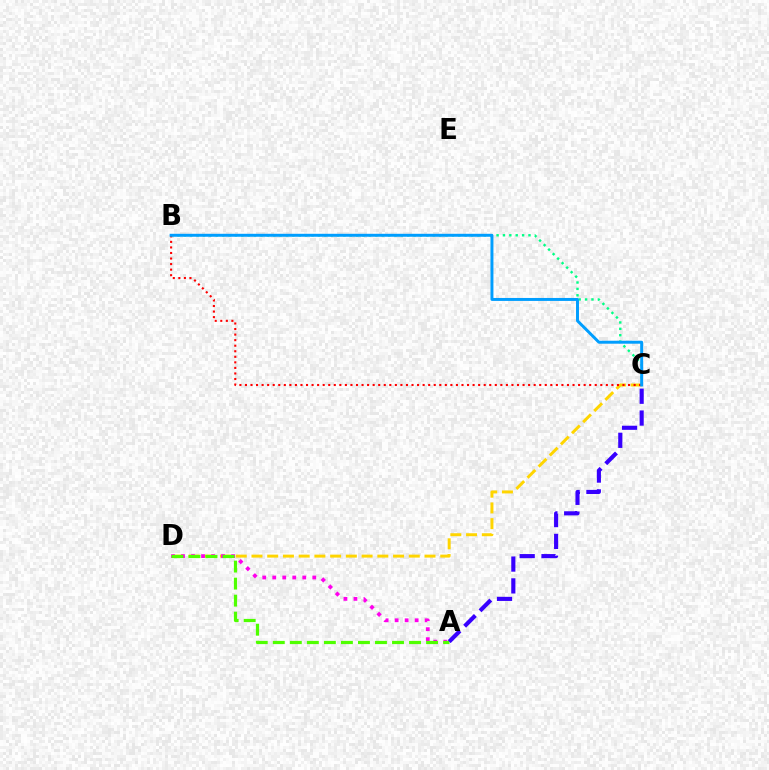{('B', 'C'): [{'color': '#00ff86', 'line_style': 'dotted', 'thickness': 1.73}, {'color': '#ff0000', 'line_style': 'dotted', 'thickness': 1.51}, {'color': '#009eff', 'line_style': 'solid', 'thickness': 2.13}], ('C', 'D'): [{'color': '#ffd500', 'line_style': 'dashed', 'thickness': 2.14}], ('A', 'D'): [{'color': '#ff00ed', 'line_style': 'dotted', 'thickness': 2.72}, {'color': '#4fff00', 'line_style': 'dashed', 'thickness': 2.31}], ('A', 'C'): [{'color': '#3700ff', 'line_style': 'dashed', 'thickness': 2.96}]}